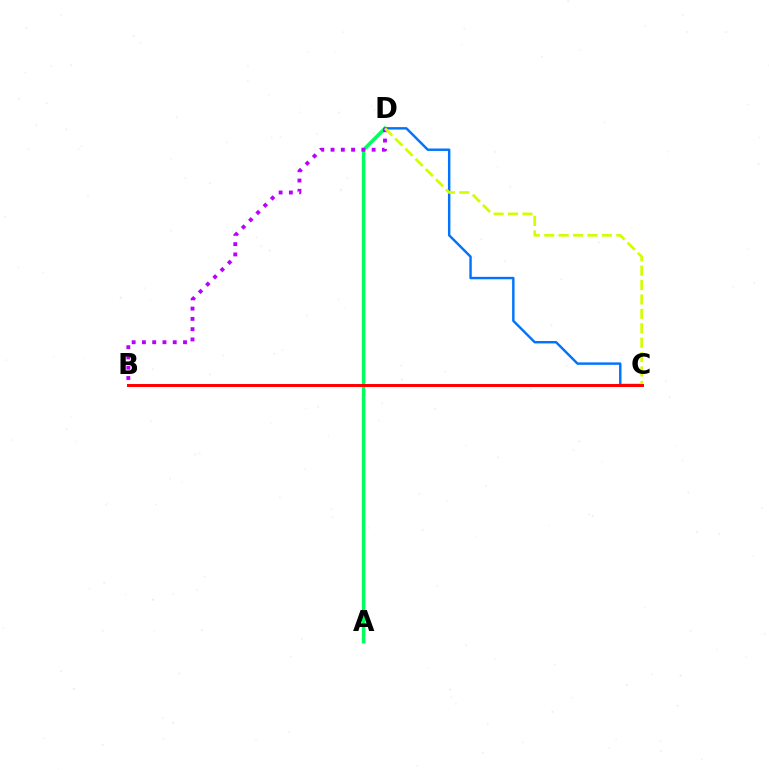{('A', 'D'): [{'color': '#00ff5c', 'line_style': 'solid', 'thickness': 2.54}], ('C', 'D'): [{'color': '#0074ff', 'line_style': 'solid', 'thickness': 1.75}, {'color': '#d1ff00', 'line_style': 'dashed', 'thickness': 1.96}], ('B', 'D'): [{'color': '#b900ff', 'line_style': 'dotted', 'thickness': 2.79}], ('B', 'C'): [{'color': '#ff0000', 'line_style': 'solid', 'thickness': 2.14}]}